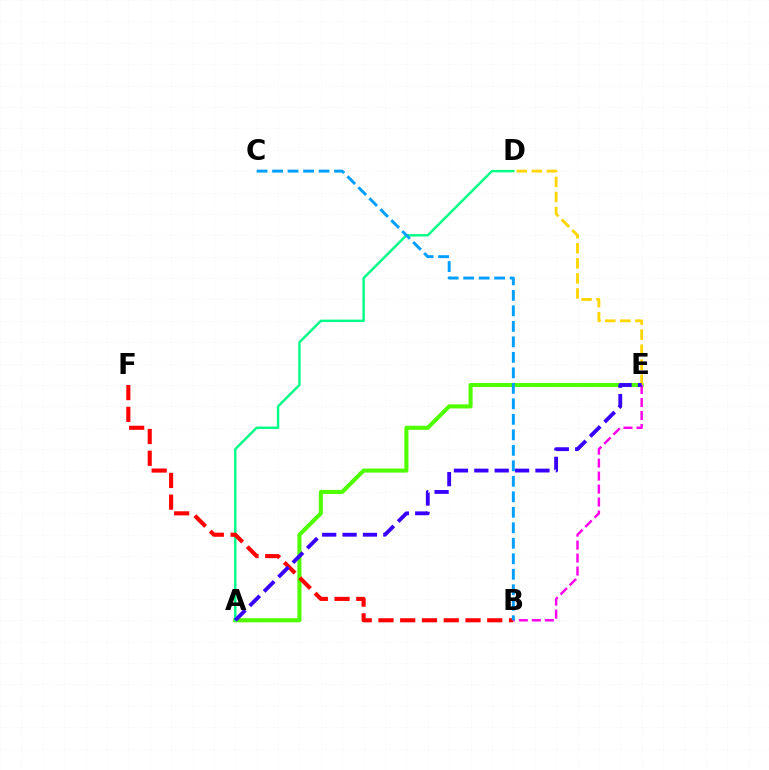{('A', 'E'): [{'color': '#4fff00', 'line_style': 'solid', 'thickness': 2.93}, {'color': '#3700ff', 'line_style': 'dashed', 'thickness': 2.77}], ('B', 'E'): [{'color': '#ff00ed', 'line_style': 'dashed', 'thickness': 1.76}], ('D', 'E'): [{'color': '#ffd500', 'line_style': 'dashed', 'thickness': 2.04}], ('A', 'D'): [{'color': '#00ff86', 'line_style': 'solid', 'thickness': 1.74}], ('B', 'F'): [{'color': '#ff0000', 'line_style': 'dashed', 'thickness': 2.96}], ('B', 'C'): [{'color': '#009eff', 'line_style': 'dashed', 'thickness': 2.1}]}